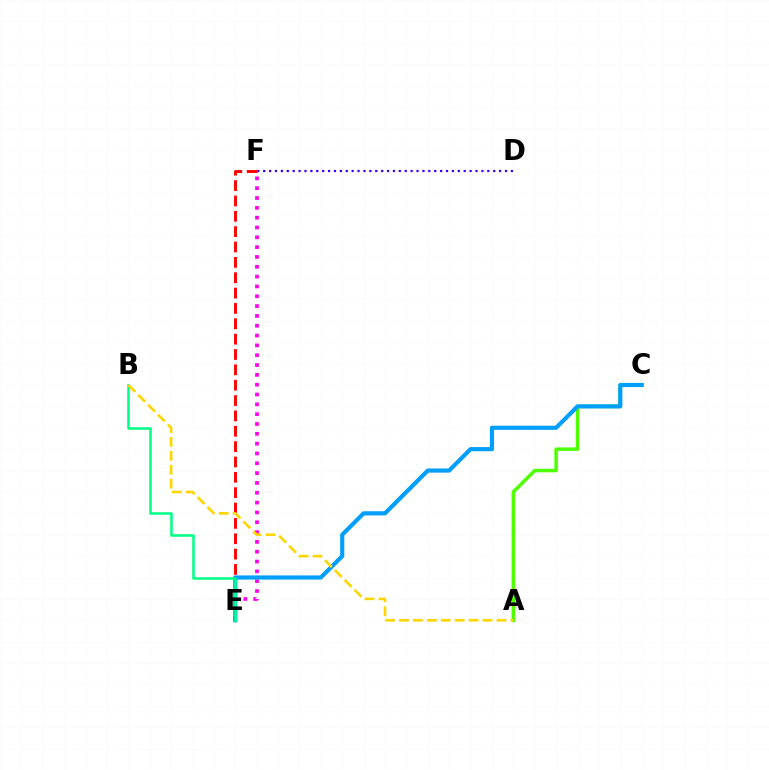{('E', 'F'): [{'color': '#ff00ed', 'line_style': 'dotted', 'thickness': 2.67}, {'color': '#ff0000', 'line_style': 'dashed', 'thickness': 2.09}], ('A', 'C'): [{'color': '#4fff00', 'line_style': 'solid', 'thickness': 2.53}], ('D', 'F'): [{'color': '#3700ff', 'line_style': 'dotted', 'thickness': 1.6}], ('C', 'E'): [{'color': '#009eff', 'line_style': 'solid', 'thickness': 2.99}], ('B', 'E'): [{'color': '#00ff86', 'line_style': 'solid', 'thickness': 1.83}], ('A', 'B'): [{'color': '#ffd500', 'line_style': 'dashed', 'thickness': 1.89}]}